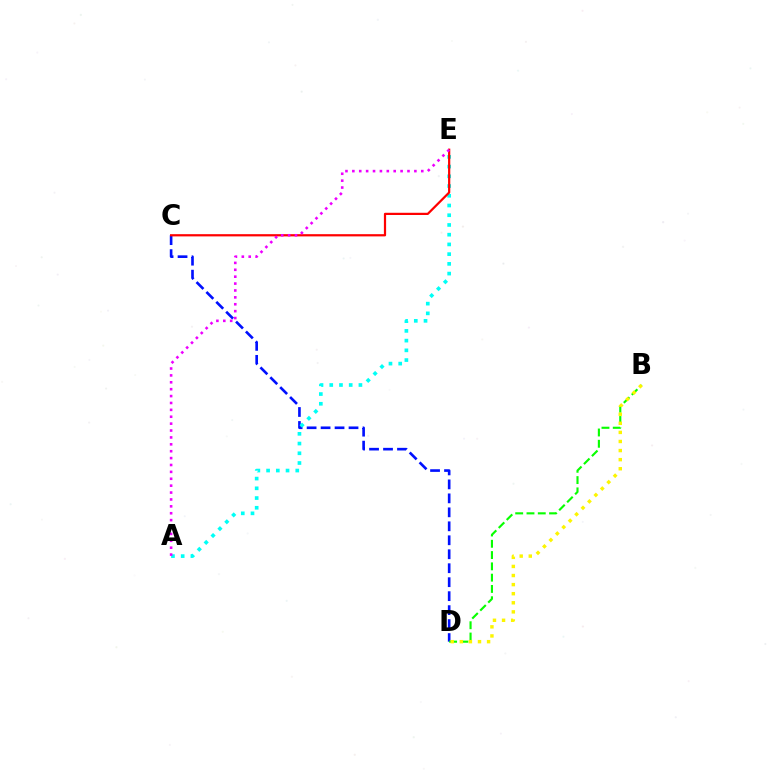{('C', 'D'): [{'color': '#0010ff', 'line_style': 'dashed', 'thickness': 1.9}], ('A', 'E'): [{'color': '#00fff6', 'line_style': 'dotted', 'thickness': 2.64}, {'color': '#ee00ff', 'line_style': 'dotted', 'thickness': 1.87}], ('C', 'E'): [{'color': '#ff0000', 'line_style': 'solid', 'thickness': 1.6}], ('B', 'D'): [{'color': '#08ff00', 'line_style': 'dashed', 'thickness': 1.53}, {'color': '#fcf500', 'line_style': 'dotted', 'thickness': 2.47}]}